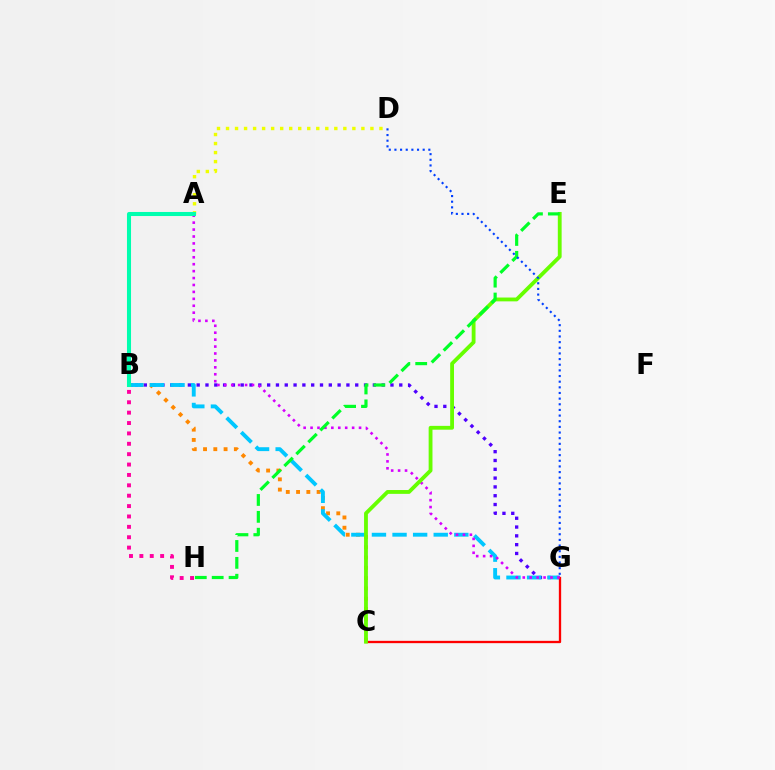{('A', 'D'): [{'color': '#eeff00', 'line_style': 'dotted', 'thickness': 2.45}], ('B', 'G'): [{'color': '#4f00ff', 'line_style': 'dotted', 'thickness': 2.39}, {'color': '#00c7ff', 'line_style': 'dashed', 'thickness': 2.8}], ('B', 'C'): [{'color': '#ff8800', 'line_style': 'dotted', 'thickness': 2.79}], ('C', 'G'): [{'color': '#ff0000', 'line_style': 'solid', 'thickness': 1.66}], ('A', 'G'): [{'color': '#d600ff', 'line_style': 'dotted', 'thickness': 1.88}], ('A', 'B'): [{'color': '#00ffaf', 'line_style': 'solid', 'thickness': 2.92}], ('C', 'E'): [{'color': '#66ff00', 'line_style': 'solid', 'thickness': 2.75}], ('E', 'H'): [{'color': '#00ff27', 'line_style': 'dashed', 'thickness': 2.29}], ('D', 'G'): [{'color': '#003fff', 'line_style': 'dotted', 'thickness': 1.54}], ('B', 'H'): [{'color': '#ff00a0', 'line_style': 'dotted', 'thickness': 2.82}]}